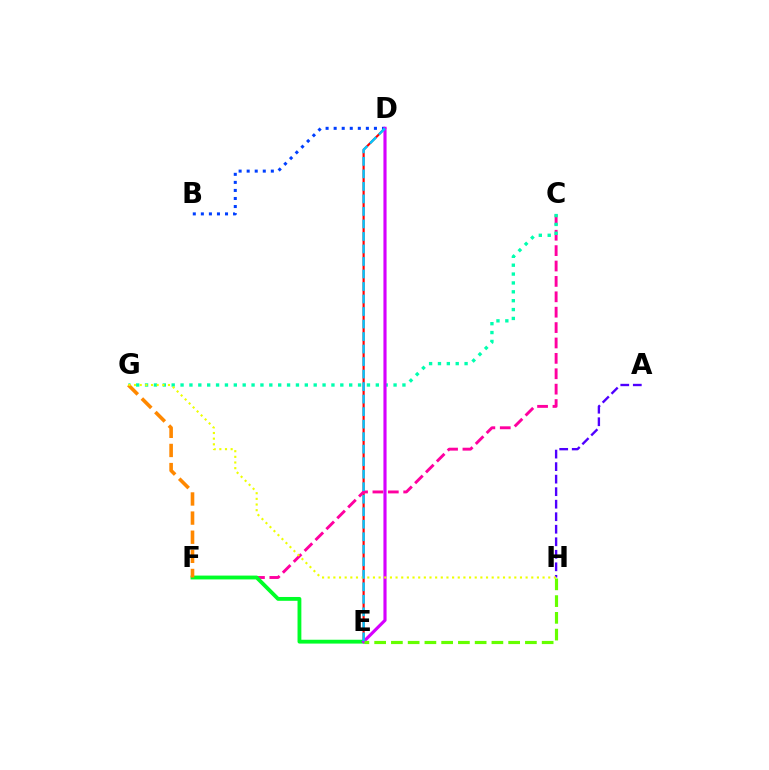{('D', 'E'): [{'color': '#ff0000', 'line_style': 'solid', 'thickness': 1.55}, {'color': '#d600ff', 'line_style': 'solid', 'thickness': 2.26}, {'color': '#00c7ff', 'line_style': 'dashed', 'thickness': 1.7}], ('C', 'F'): [{'color': '#ff00a0', 'line_style': 'dashed', 'thickness': 2.09}], ('B', 'D'): [{'color': '#003fff', 'line_style': 'dotted', 'thickness': 2.19}], ('A', 'H'): [{'color': '#4f00ff', 'line_style': 'dashed', 'thickness': 1.7}], ('E', 'F'): [{'color': '#00ff27', 'line_style': 'solid', 'thickness': 2.76}], ('C', 'G'): [{'color': '#00ffaf', 'line_style': 'dotted', 'thickness': 2.41}], ('F', 'G'): [{'color': '#ff8800', 'line_style': 'dashed', 'thickness': 2.6}], ('G', 'H'): [{'color': '#eeff00', 'line_style': 'dotted', 'thickness': 1.54}], ('E', 'H'): [{'color': '#66ff00', 'line_style': 'dashed', 'thickness': 2.28}]}